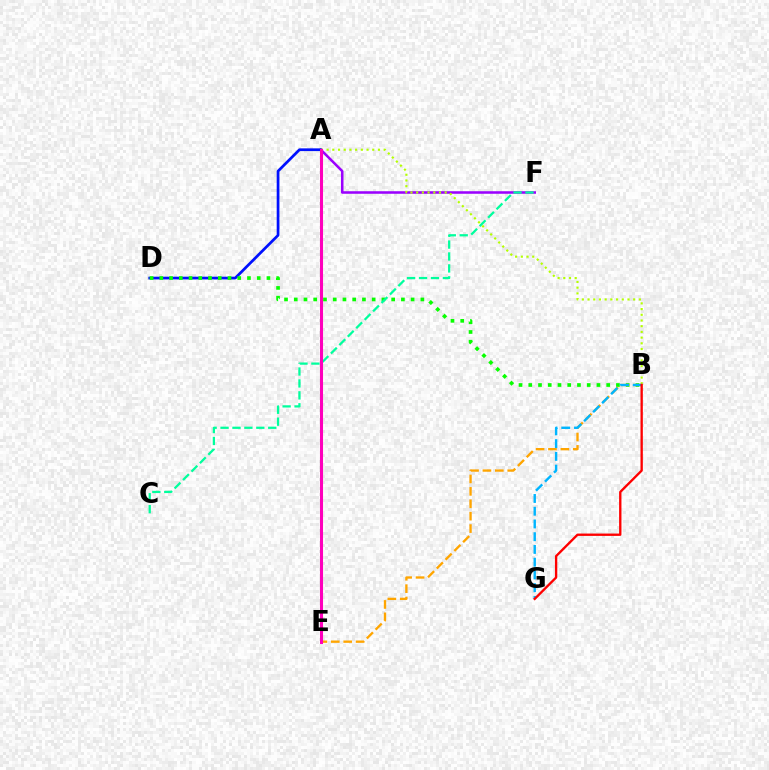{('A', 'F'): [{'color': '#9b00ff', 'line_style': 'solid', 'thickness': 1.83}], ('A', 'D'): [{'color': '#0010ff', 'line_style': 'solid', 'thickness': 1.96}], ('B', 'D'): [{'color': '#08ff00', 'line_style': 'dotted', 'thickness': 2.65}], ('A', 'B'): [{'color': '#b3ff00', 'line_style': 'dotted', 'thickness': 1.55}], ('C', 'F'): [{'color': '#00ff9d', 'line_style': 'dashed', 'thickness': 1.62}], ('B', 'E'): [{'color': '#ffa500', 'line_style': 'dashed', 'thickness': 1.68}], ('B', 'G'): [{'color': '#00b5ff', 'line_style': 'dashed', 'thickness': 1.73}, {'color': '#ff0000', 'line_style': 'solid', 'thickness': 1.69}], ('A', 'E'): [{'color': '#ff00bd', 'line_style': 'solid', 'thickness': 2.2}]}